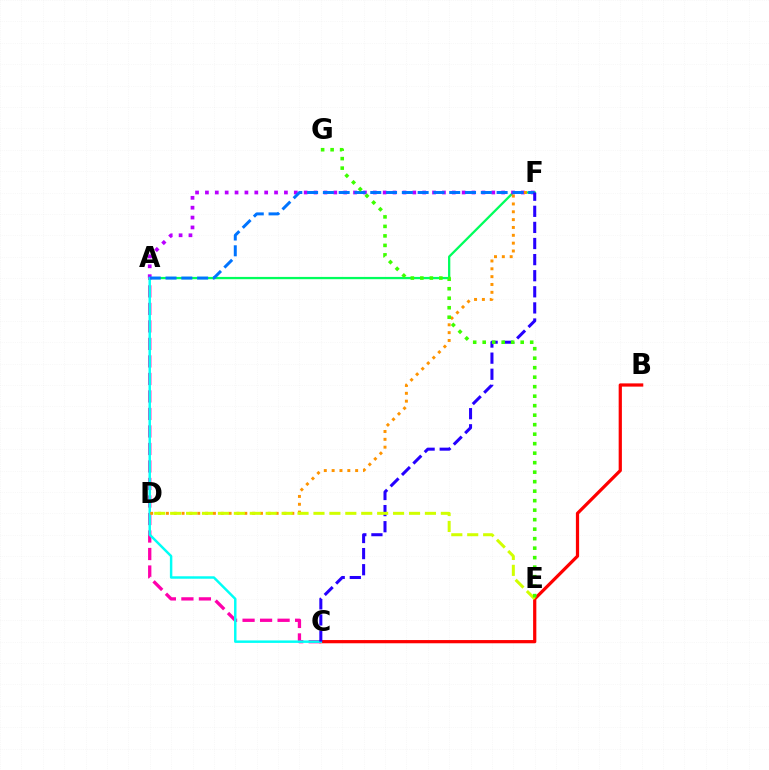{('B', 'C'): [{'color': '#ff0000', 'line_style': 'solid', 'thickness': 2.32}], ('A', 'F'): [{'color': '#00ff5c', 'line_style': 'solid', 'thickness': 1.64}, {'color': '#b900ff', 'line_style': 'dotted', 'thickness': 2.68}, {'color': '#0074ff', 'line_style': 'dashed', 'thickness': 2.15}], ('A', 'C'): [{'color': '#ff00ac', 'line_style': 'dashed', 'thickness': 2.38}, {'color': '#00fff6', 'line_style': 'solid', 'thickness': 1.77}], ('D', 'F'): [{'color': '#ff9400', 'line_style': 'dotted', 'thickness': 2.13}], ('C', 'F'): [{'color': '#2500ff', 'line_style': 'dashed', 'thickness': 2.19}], ('D', 'E'): [{'color': '#d1ff00', 'line_style': 'dashed', 'thickness': 2.16}], ('E', 'G'): [{'color': '#3dff00', 'line_style': 'dotted', 'thickness': 2.58}]}